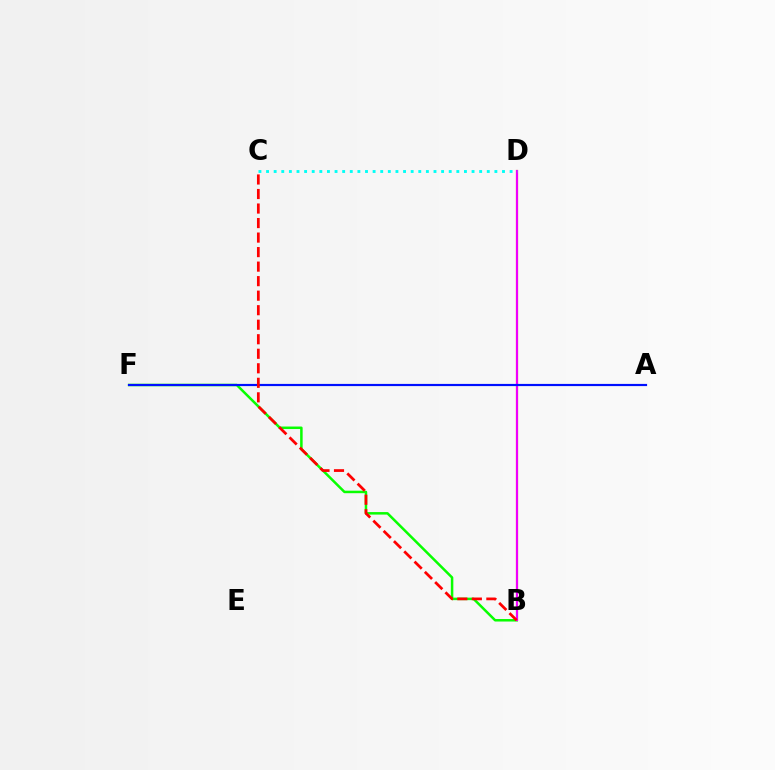{('B', 'D'): [{'color': '#fcf500', 'line_style': 'solid', 'thickness': 1.56}, {'color': '#ee00ff', 'line_style': 'solid', 'thickness': 1.58}], ('B', 'F'): [{'color': '#08ff00', 'line_style': 'solid', 'thickness': 1.8}], ('A', 'F'): [{'color': '#0010ff', 'line_style': 'solid', 'thickness': 1.57}], ('B', 'C'): [{'color': '#ff0000', 'line_style': 'dashed', 'thickness': 1.97}], ('C', 'D'): [{'color': '#00fff6', 'line_style': 'dotted', 'thickness': 2.07}]}